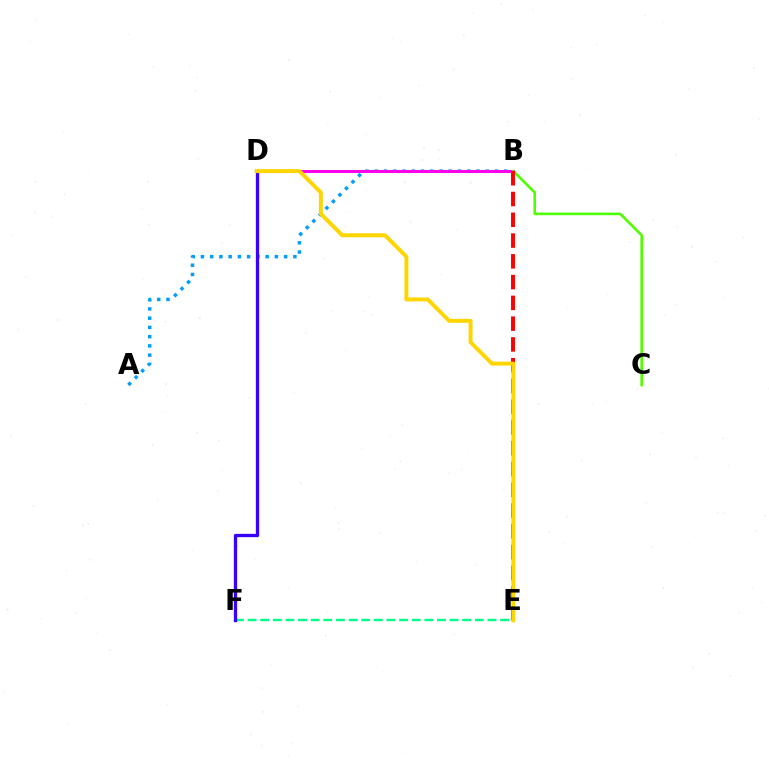{('A', 'B'): [{'color': '#009eff', 'line_style': 'dotted', 'thickness': 2.51}], ('E', 'F'): [{'color': '#00ff86', 'line_style': 'dashed', 'thickness': 1.72}], ('B', 'D'): [{'color': '#ff00ed', 'line_style': 'solid', 'thickness': 2.18}], ('D', 'F'): [{'color': '#3700ff', 'line_style': 'solid', 'thickness': 2.37}], ('B', 'C'): [{'color': '#4fff00', 'line_style': 'solid', 'thickness': 1.89}], ('B', 'E'): [{'color': '#ff0000', 'line_style': 'dashed', 'thickness': 2.82}], ('D', 'E'): [{'color': '#ffd500', 'line_style': 'solid', 'thickness': 2.84}]}